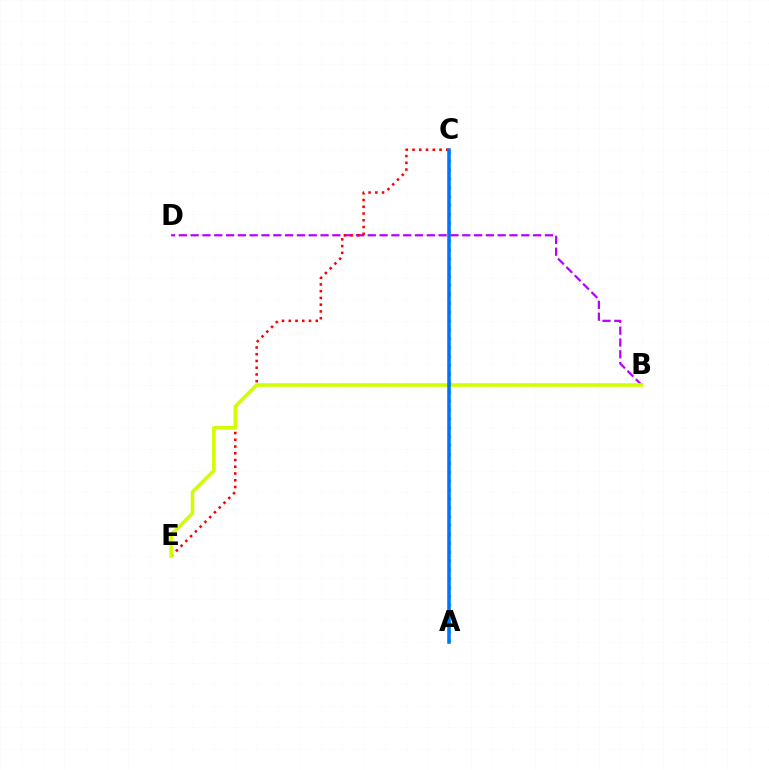{('B', 'D'): [{'color': '#b900ff', 'line_style': 'dashed', 'thickness': 1.6}], ('C', 'E'): [{'color': '#ff0000', 'line_style': 'dotted', 'thickness': 1.83}], ('B', 'E'): [{'color': '#d1ff00', 'line_style': 'solid', 'thickness': 2.58}], ('A', 'C'): [{'color': '#00ff5c', 'line_style': 'dotted', 'thickness': 2.41}, {'color': '#0074ff', 'line_style': 'solid', 'thickness': 2.54}]}